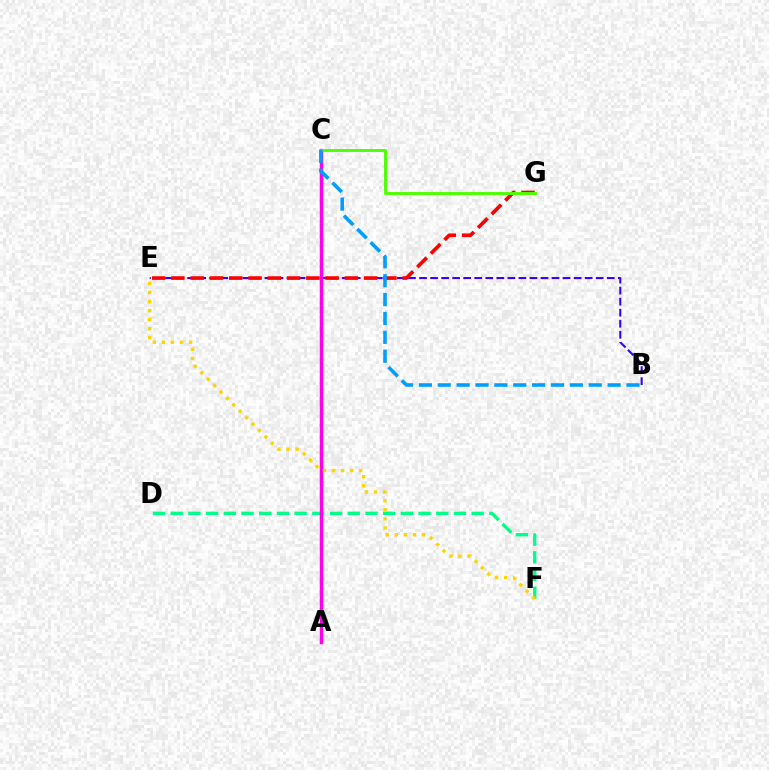{('D', 'F'): [{'color': '#00ff86', 'line_style': 'dashed', 'thickness': 2.4}], ('B', 'E'): [{'color': '#3700ff', 'line_style': 'dashed', 'thickness': 1.5}], ('A', 'C'): [{'color': '#ff00ed', 'line_style': 'solid', 'thickness': 2.49}], ('E', 'F'): [{'color': '#ffd500', 'line_style': 'dotted', 'thickness': 2.46}], ('E', 'G'): [{'color': '#ff0000', 'line_style': 'dashed', 'thickness': 2.62}], ('C', 'G'): [{'color': '#4fff00', 'line_style': 'solid', 'thickness': 2.1}], ('B', 'C'): [{'color': '#009eff', 'line_style': 'dashed', 'thickness': 2.56}]}